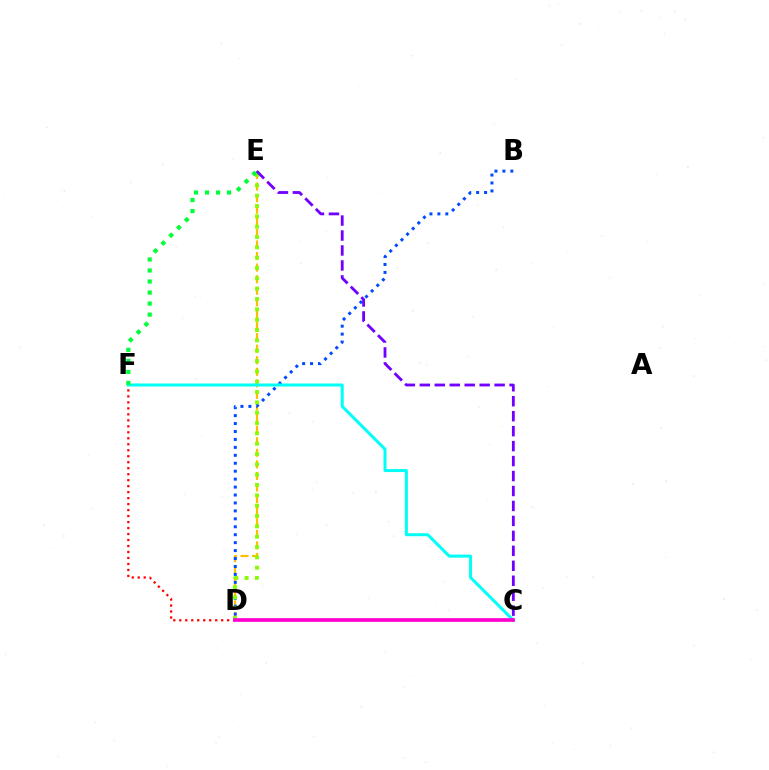{('D', 'F'): [{'color': '#ff0000', 'line_style': 'dotted', 'thickness': 1.63}], ('D', 'E'): [{'color': '#ffbd00', 'line_style': 'dashed', 'thickness': 1.57}, {'color': '#84ff00', 'line_style': 'dotted', 'thickness': 2.81}], ('B', 'D'): [{'color': '#004bff', 'line_style': 'dotted', 'thickness': 2.16}], ('C', 'F'): [{'color': '#00fff6', 'line_style': 'solid', 'thickness': 2.17}], ('C', 'D'): [{'color': '#ff00cf', 'line_style': 'solid', 'thickness': 2.66}], ('C', 'E'): [{'color': '#7200ff', 'line_style': 'dashed', 'thickness': 2.03}], ('E', 'F'): [{'color': '#00ff39', 'line_style': 'dotted', 'thickness': 3.0}]}